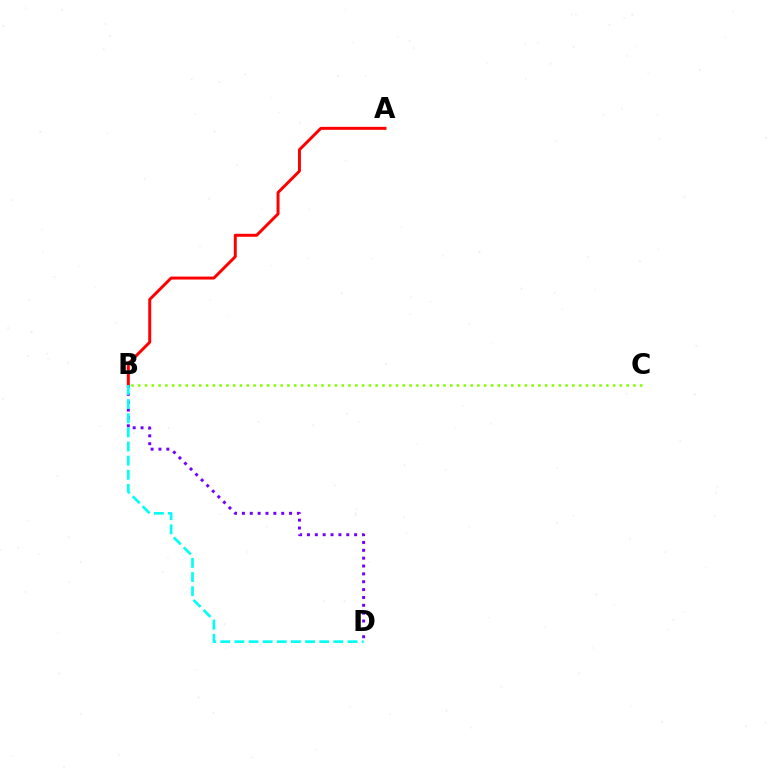{('A', 'B'): [{'color': '#ff0000', 'line_style': 'solid', 'thickness': 2.13}], ('B', 'C'): [{'color': '#84ff00', 'line_style': 'dotted', 'thickness': 1.84}], ('B', 'D'): [{'color': '#7200ff', 'line_style': 'dotted', 'thickness': 2.14}, {'color': '#00fff6', 'line_style': 'dashed', 'thickness': 1.92}]}